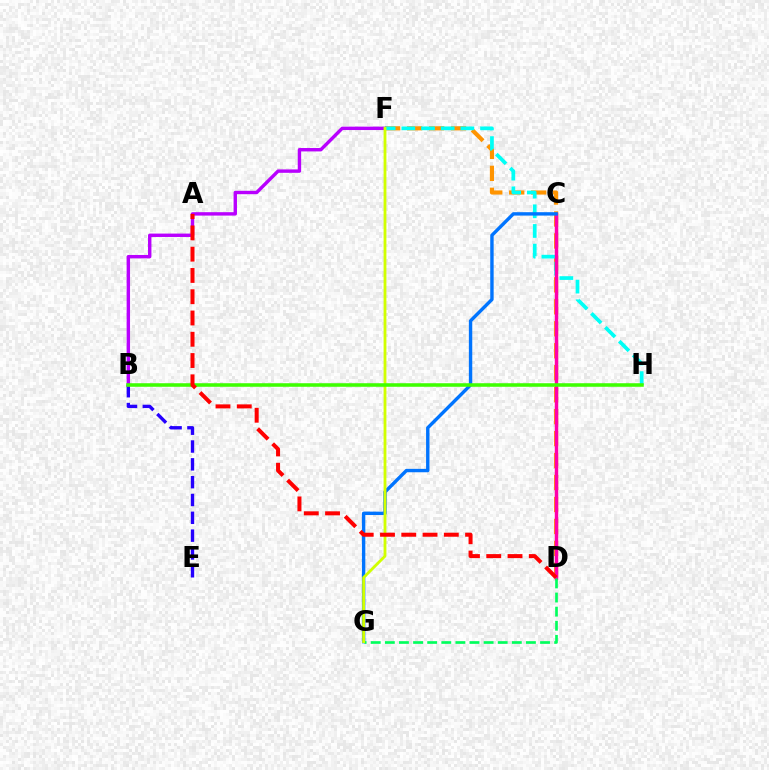{('B', 'E'): [{'color': '#2500ff', 'line_style': 'dashed', 'thickness': 2.42}], ('B', 'F'): [{'color': '#b900ff', 'line_style': 'solid', 'thickness': 2.45}], ('D', 'F'): [{'color': '#ff9400', 'line_style': 'dashed', 'thickness': 2.98}], ('F', 'H'): [{'color': '#00fff6', 'line_style': 'dashed', 'thickness': 2.67}], ('C', 'D'): [{'color': '#ff00ac', 'line_style': 'solid', 'thickness': 2.48}], ('C', 'G'): [{'color': '#0074ff', 'line_style': 'solid', 'thickness': 2.45}], ('D', 'G'): [{'color': '#00ff5c', 'line_style': 'dashed', 'thickness': 1.92}], ('F', 'G'): [{'color': '#d1ff00', 'line_style': 'solid', 'thickness': 2.03}], ('B', 'H'): [{'color': '#3dff00', 'line_style': 'solid', 'thickness': 2.55}], ('A', 'D'): [{'color': '#ff0000', 'line_style': 'dashed', 'thickness': 2.89}]}